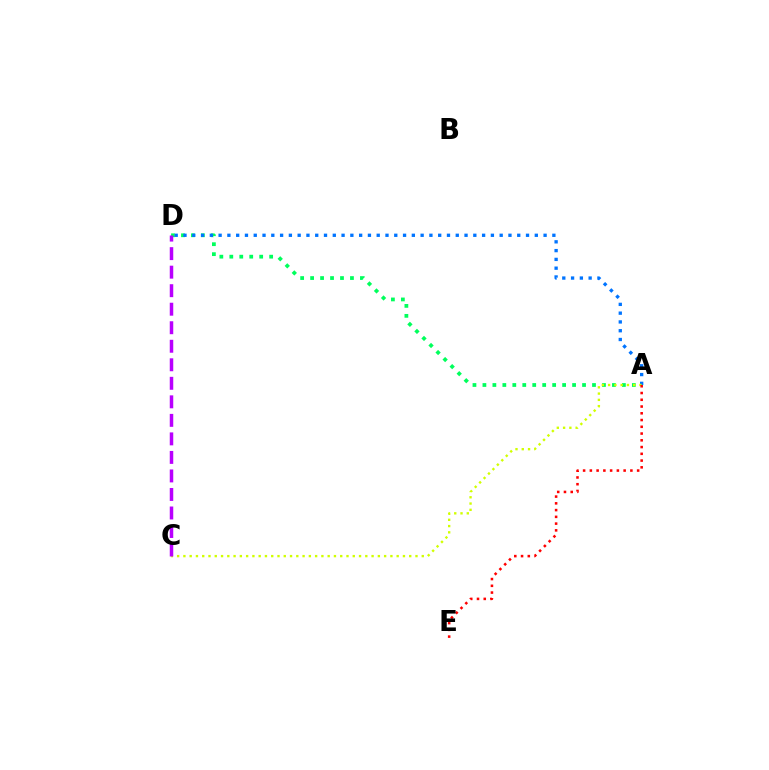{('A', 'D'): [{'color': '#00ff5c', 'line_style': 'dotted', 'thickness': 2.71}, {'color': '#0074ff', 'line_style': 'dotted', 'thickness': 2.39}], ('A', 'C'): [{'color': '#d1ff00', 'line_style': 'dotted', 'thickness': 1.7}], ('A', 'E'): [{'color': '#ff0000', 'line_style': 'dotted', 'thickness': 1.84}], ('C', 'D'): [{'color': '#b900ff', 'line_style': 'dashed', 'thickness': 2.52}]}